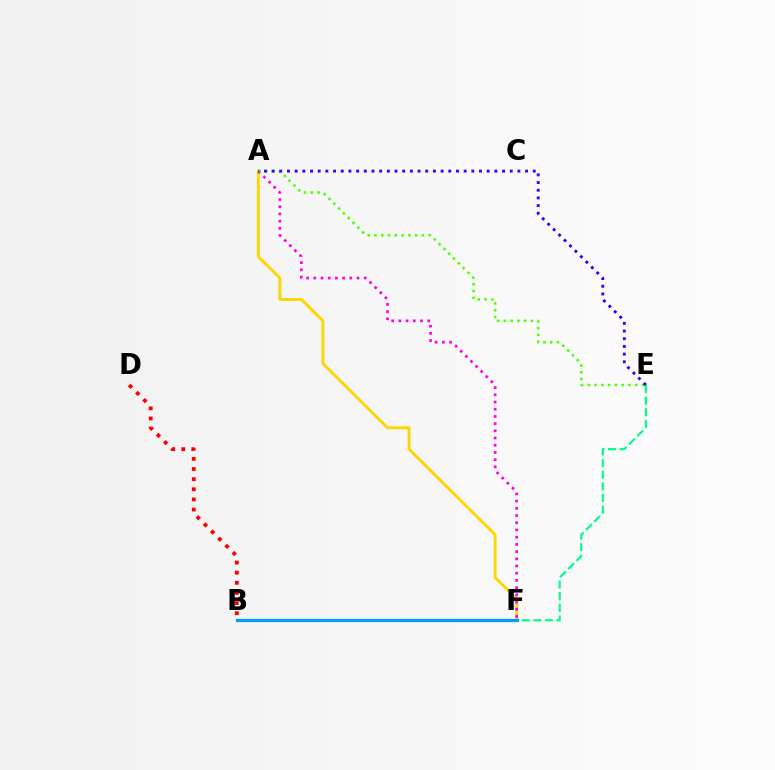{('A', 'F'): [{'color': '#ffd500', 'line_style': 'solid', 'thickness': 2.08}, {'color': '#ff00ed', 'line_style': 'dotted', 'thickness': 1.96}], ('E', 'F'): [{'color': '#00ff86', 'line_style': 'dashed', 'thickness': 1.58}], ('A', 'E'): [{'color': '#4fff00', 'line_style': 'dotted', 'thickness': 1.84}, {'color': '#3700ff', 'line_style': 'dotted', 'thickness': 2.09}], ('B', 'F'): [{'color': '#009eff', 'line_style': 'solid', 'thickness': 2.34}], ('B', 'D'): [{'color': '#ff0000', 'line_style': 'dotted', 'thickness': 2.75}]}